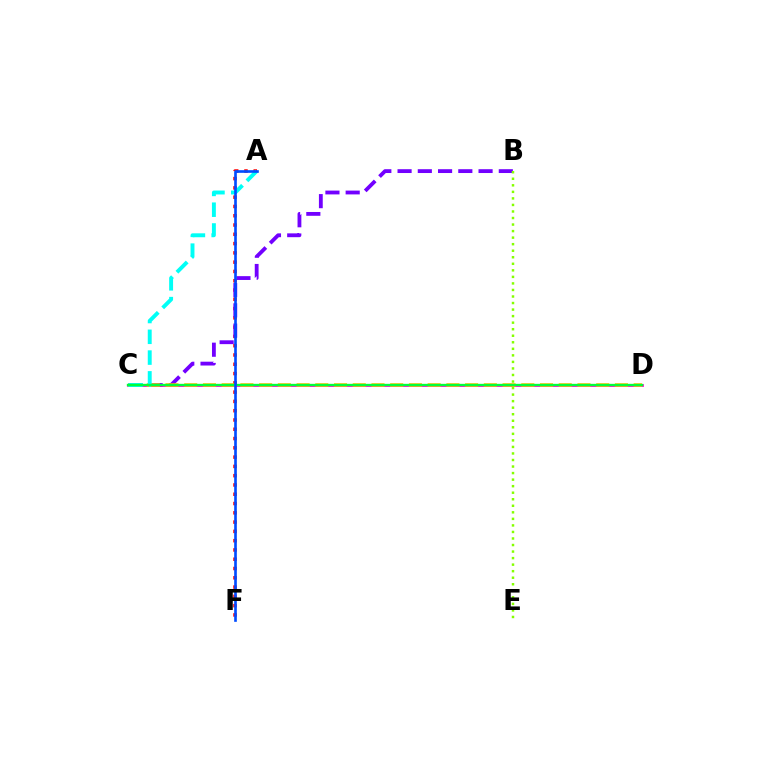{('A', 'F'): [{'color': '#ff0000', 'line_style': 'dotted', 'thickness': 2.52}, {'color': '#004bff', 'line_style': 'solid', 'thickness': 1.91}], ('B', 'C'): [{'color': '#7200ff', 'line_style': 'dashed', 'thickness': 2.75}], ('B', 'E'): [{'color': '#84ff00', 'line_style': 'dotted', 'thickness': 1.78}], ('C', 'D'): [{'color': '#ff00cf', 'line_style': 'solid', 'thickness': 1.99}, {'color': '#ffbd00', 'line_style': 'dashed', 'thickness': 2.54}, {'color': '#00ff39', 'line_style': 'solid', 'thickness': 1.69}], ('A', 'C'): [{'color': '#00fff6', 'line_style': 'dashed', 'thickness': 2.82}]}